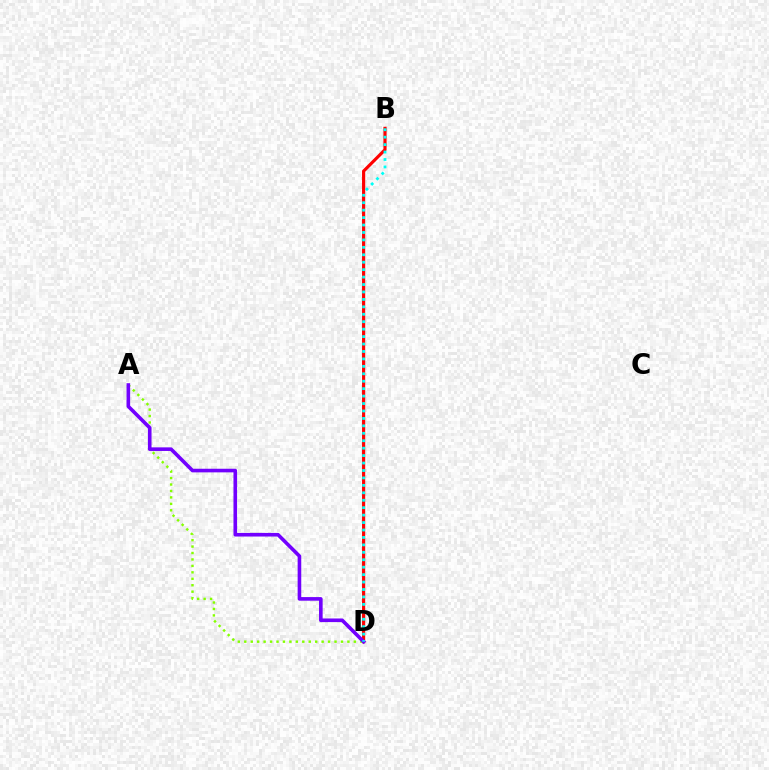{('B', 'D'): [{'color': '#ff0000', 'line_style': 'solid', 'thickness': 2.27}, {'color': '#00fff6', 'line_style': 'dotted', 'thickness': 2.02}], ('A', 'D'): [{'color': '#84ff00', 'line_style': 'dotted', 'thickness': 1.75}, {'color': '#7200ff', 'line_style': 'solid', 'thickness': 2.6}]}